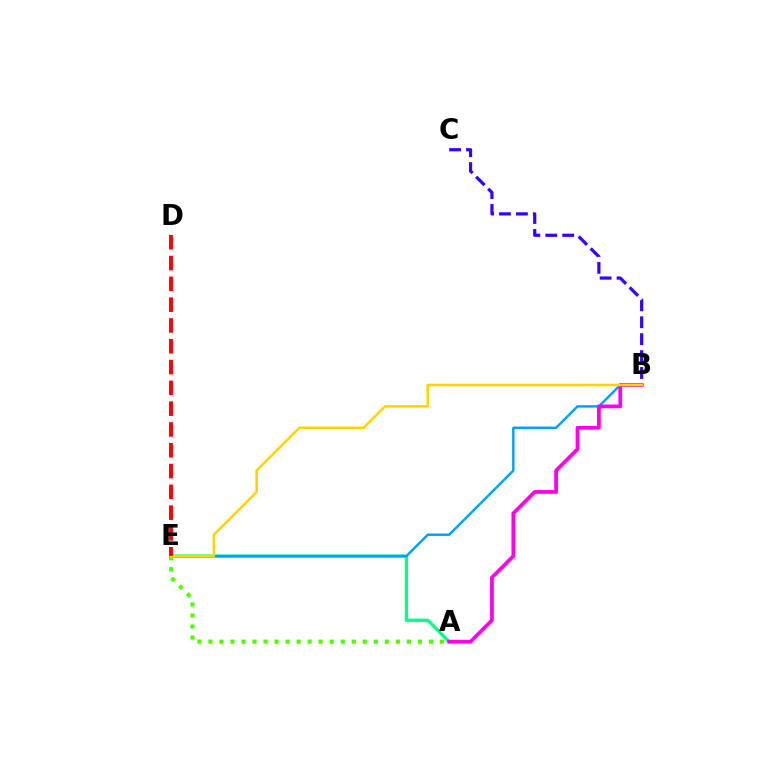{('A', 'E'): [{'color': '#00ff86', 'line_style': 'solid', 'thickness': 2.37}, {'color': '#4fff00', 'line_style': 'dotted', 'thickness': 3.0}], ('B', 'E'): [{'color': '#009eff', 'line_style': 'solid', 'thickness': 1.74}, {'color': '#ffd500', 'line_style': 'solid', 'thickness': 1.86}], ('B', 'C'): [{'color': '#3700ff', 'line_style': 'dashed', 'thickness': 2.3}], ('A', 'B'): [{'color': '#ff00ed', 'line_style': 'solid', 'thickness': 2.7}], ('D', 'E'): [{'color': '#ff0000', 'line_style': 'dashed', 'thickness': 2.83}]}